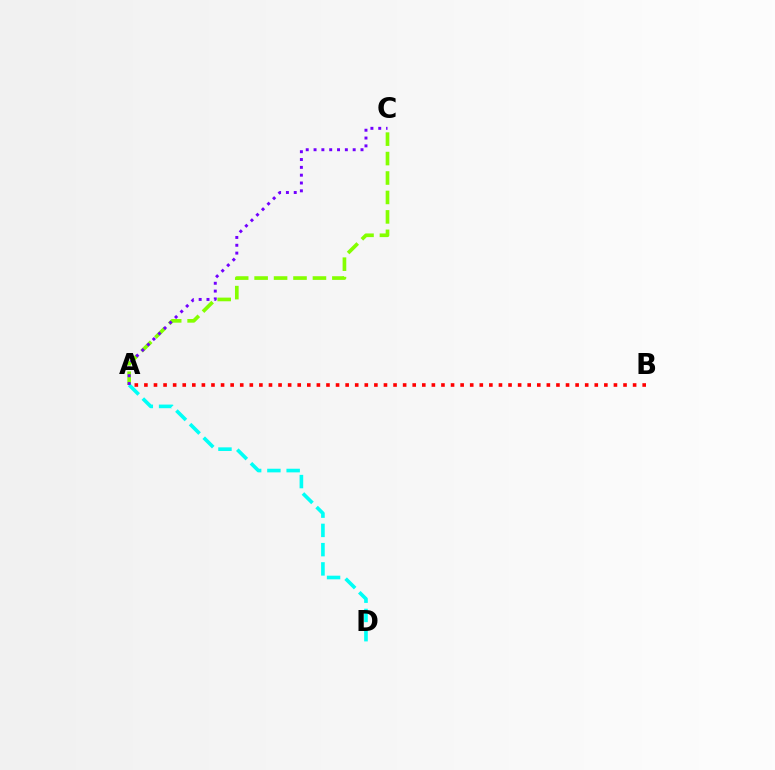{('A', 'C'): [{'color': '#84ff00', 'line_style': 'dashed', 'thickness': 2.64}, {'color': '#7200ff', 'line_style': 'dotted', 'thickness': 2.13}], ('A', 'D'): [{'color': '#00fff6', 'line_style': 'dashed', 'thickness': 2.62}], ('A', 'B'): [{'color': '#ff0000', 'line_style': 'dotted', 'thickness': 2.6}]}